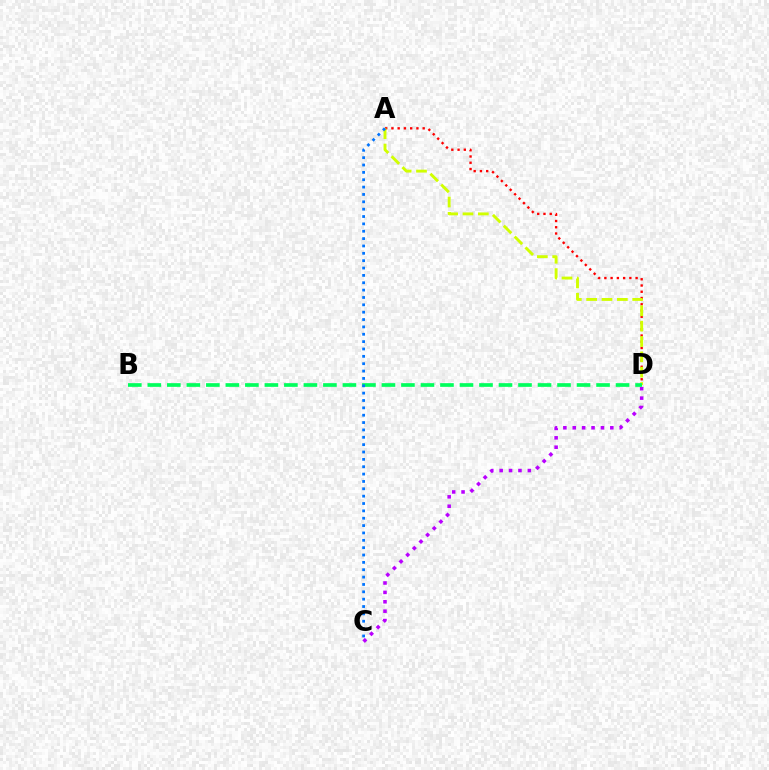{('A', 'D'): [{'color': '#ff0000', 'line_style': 'dotted', 'thickness': 1.7}, {'color': '#d1ff00', 'line_style': 'dashed', 'thickness': 2.08}], ('C', 'D'): [{'color': '#b900ff', 'line_style': 'dotted', 'thickness': 2.55}], ('B', 'D'): [{'color': '#00ff5c', 'line_style': 'dashed', 'thickness': 2.65}], ('A', 'C'): [{'color': '#0074ff', 'line_style': 'dotted', 'thickness': 2.0}]}